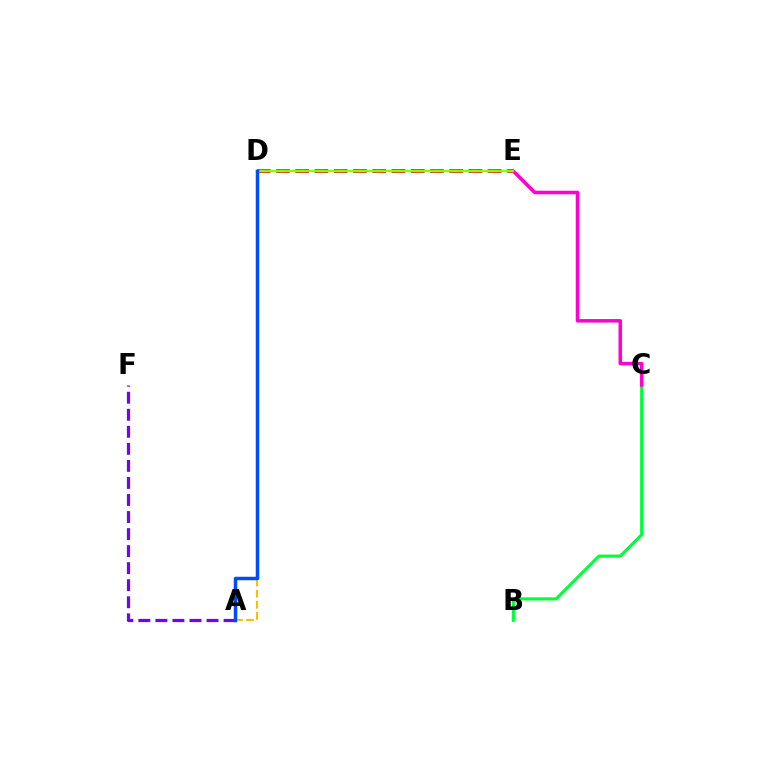{('D', 'E'): [{'color': '#00fff6', 'line_style': 'dotted', 'thickness': 2.61}, {'color': '#ff0000', 'line_style': 'dashed', 'thickness': 2.62}, {'color': '#84ff00', 'line_style': 'solid', 'thickness': 1.7}], ('B', 'C'): [{'color': '#00ff39', 'line_style': 'solid', 'thickness': 2.24}], ('A', 'F'): [{'color': '#7200ff', 'line_style': 'dashed', 'thickness': 2.32}], ('A', 'D'): [{'color': '#ffbd00', 'line_style': 'dashed', 'thickness': 1.51}, {'color': '#004bff', 'line_style': 'solid', 'thickness': 2.51}], ('C', 'E'): [{'color': '#ff00cf', 'line_style': 'solid', 'thickness': 2.54}]}